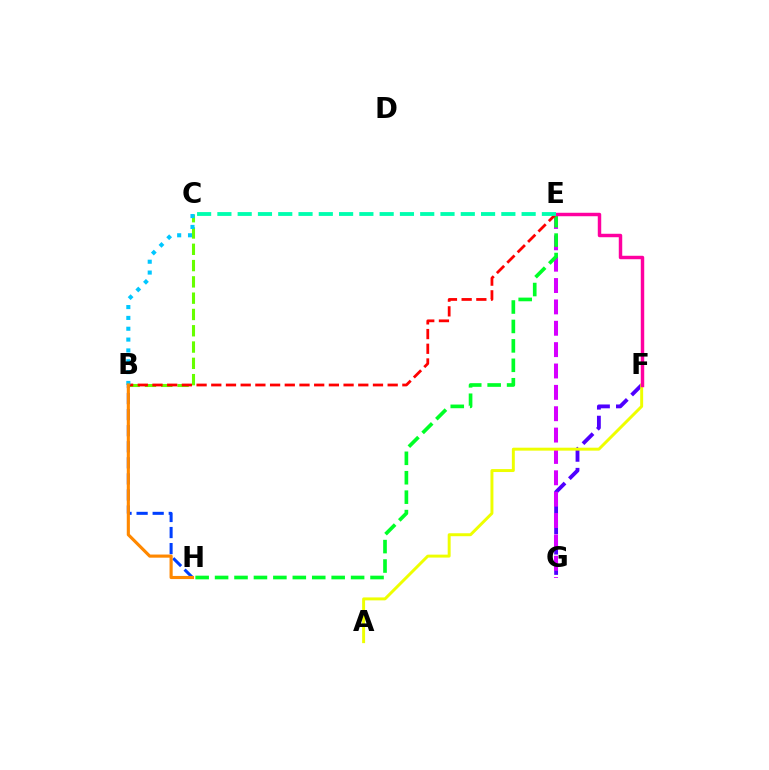{('F', 'G'): [{'color': '#4f00ff', 'line_style': 'dashed', 'thickness': 2.76}], ('E', 'G'): [{'color': '#d600ff', 'line_style': 'dashed', 'thickness': 2.9}], ('A', 'F'): [{'color': '#eeff00', 'line_style': 'solid', 'thickness': 2.12}], ('E', 'H'): [{'color': '#00ff27', 'line_style': 'dashed', 'thickness': 2.64}], ('B', 'C'): [{'color': '#66ff00', 'line_style': 'dashed', 'thickness': 2.21}, {'color': '#00c7ff', 'line_style': 'dotted', 'thickness': 2.95}], ('B', 'E'): [{'color': '#ff0000', 'line_style': 'dashed', 'thickness': 2.0}], ('E', 'F'): [{'color': '#ff00a0', 'line_style': 'solid', 'thickness': 2.49}], ('C', 'E'): [{'color': '#00ffaf', 'line_style': 'dashed', 'thickness': 2.76}], ('B', 'H'): [{'color': '#003fff', 'line_style': 'dashed', 'thickness': 2.18}, {'color': '#ff8800', 'line_style': 'solid', 'thickness': 2.25}]}